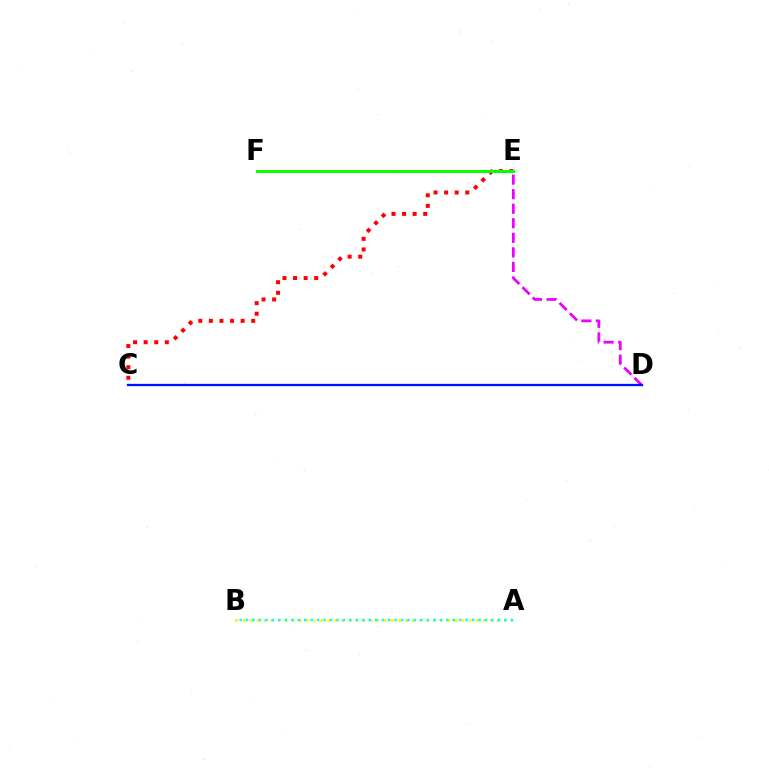{('C', 'E'): [{'color': '#ff0000', 'line_style': 'dotted', 'thickness': 2.87}], ('D', 'E'): [{'color': '#ee00ff', 'line_style': 'dashed', 'thickness': 1.98}], ('C', 'D'): [{'color': '#0010ff', 'line_style': 'solid', 'thickness': 1.64}], ('A', 'B'): [{'color': '#fcf500', 'line_style': 'dotted', 'thickness': 1.92}, {'color': '#00fff6', 'line_style': 'dotted', 'thickness': 1.75}], ('E', 'F'): [{'color': '#08ff00', 'line_style': 'solid', 'thickness': 2.16}]}